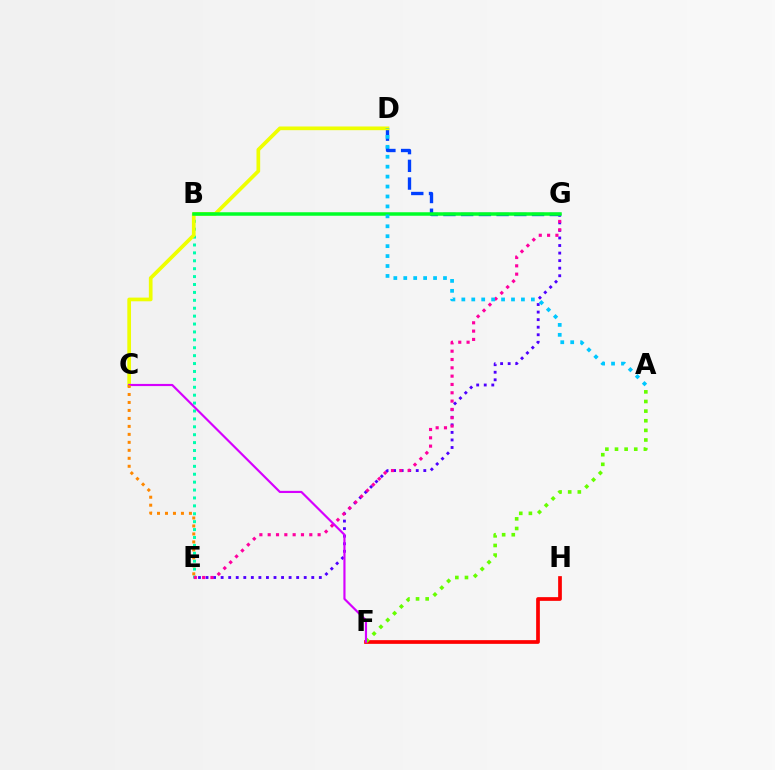{('E', 'G'): [{'color': '#4f00ff', 'line_style': 'dotted', 'thickness': 2.05}, {'color': '#ff00a0', 'line_style': 'dotted', 'thickness': 2.26}], ('B', 'E'): [{'color': '#00ffaf', 'line_style': 'dotted', 'thickness': 2.15}], ('F', 'H'): [{'color': '#ff0000', 'line_style': 'solid', 'thickness': 2.67}], ('A', 'F'): [{'color': '#66ff00', 'line_style': 'dotted', 'thickness': 2.62}], ('D', 'G'): [{'color': '#003fff', 'line_style': 'dashed', 'thickness': 2.41}], ('C', 'D'): [{'color': '#eeff00', 'line_style': 'solid', 'thickness': 2.66}], ('C', 'F'): [{'color': '#d600ff', 'line_style': 'solid', 'thickness': 1.56}], ('B', 'G'): [{'color': '#00ff27', 'line_style': 'solid', 'thickness': 2.52}], ('A', 'D'): [{'color': '#00c7ff', 'line_style': 'dotted', 'thickness': 2.7}], ('C', 'E'): [{'color': '#ff8800', 'line_style': 'dotted', 'thickness': 2.17}]}